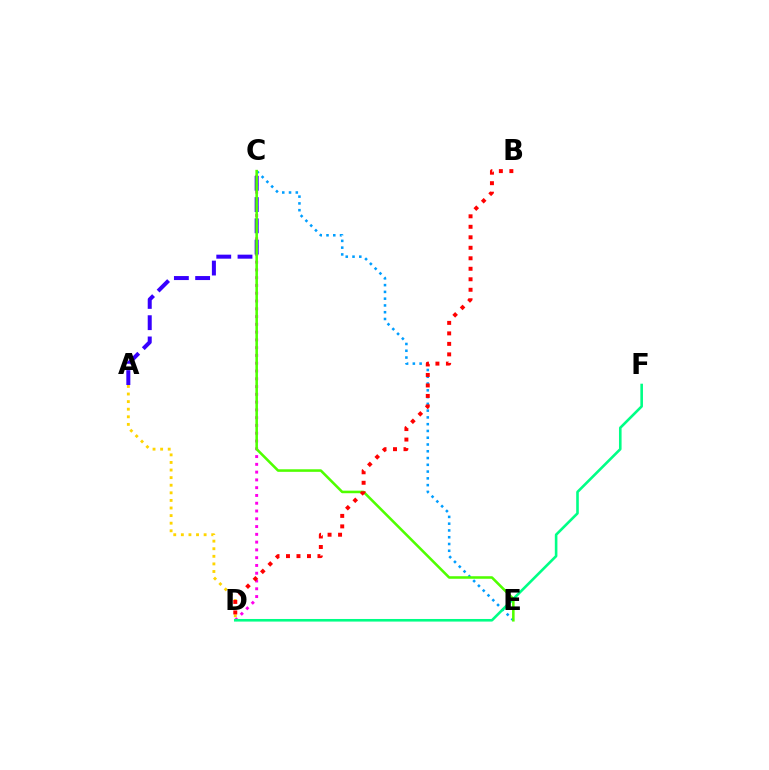{('C', 'E'): [{'color': '#009eff', 'line_style': 'dotted', 'thickness': 1.84}, {'color': '#4fff00', 'line_style': 'solid', 'thickness': 1.84}], ('C', 'D'): [{'color': '#ff00ed', 'line_style': 'dotted', 'thickness': 2.11}], ('A', 'D'): [{'color': '#ffd500', 'line_style': 'dotted', 'thickness': 2.06}], ('D', 'F'): [{'color': '#00ff86', 'line_style': 'solid', 'thickness': 1.87}], ('A', 'C'): [{'color': '#3700ff', 'line_style': 'dashed', 'thickness': 2.89}], ('B', 'D'): [{'color': '#ff0000', 'line_style': 'dotted', 'thickness': 2.85}]}